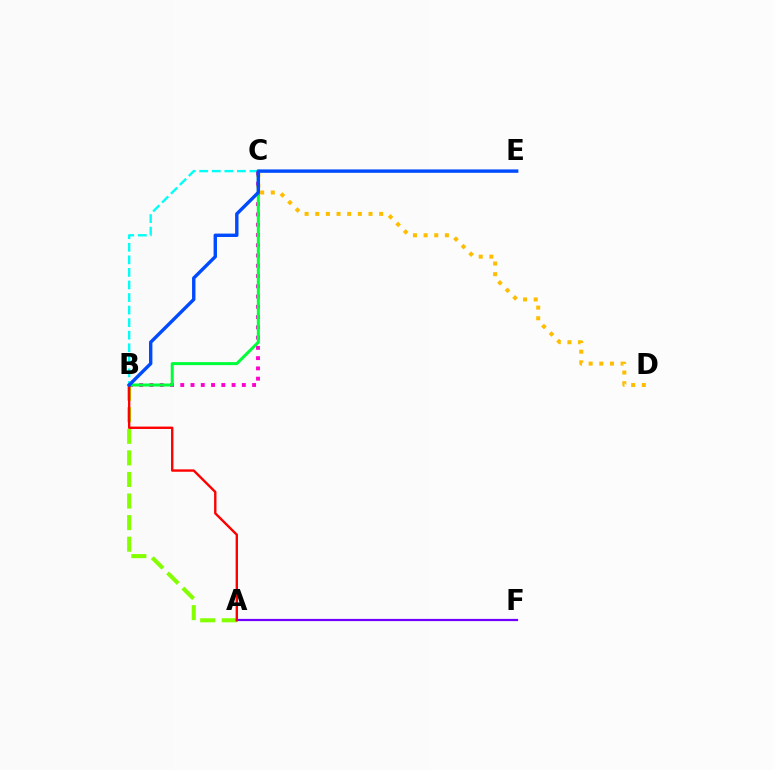{('C', 'D'): [{'color': '#ffbd00', 'line_style': 'dotted', 'thickness': 2.89}], ('B', 'C'): [{'color': '#00fff6', 'line_style': 'dashed', 'thickness': 1.71}, {'color': '#ff00cf', 'line_style': 'dotted', 'thickness': 2.79}, {'color': '#00ff39', 'line_style': 'solid', 'thickness': 2.17}], ('A', 'B'): [{'color': '#84ff00', 'line_style': 'dashed', 'thickness': 2.93}, {'color': '#ff0000', 'line_style': 'solid', 'thickness': 1.72}], ('A', 'F'): [{'color': '#7200ff', 'line_style': 'solid', 'thickness': 1.6}], ('B', 'E'): [{'color': '#004bff', 'line_style': 'solid', 'thickness': 2.44}]}